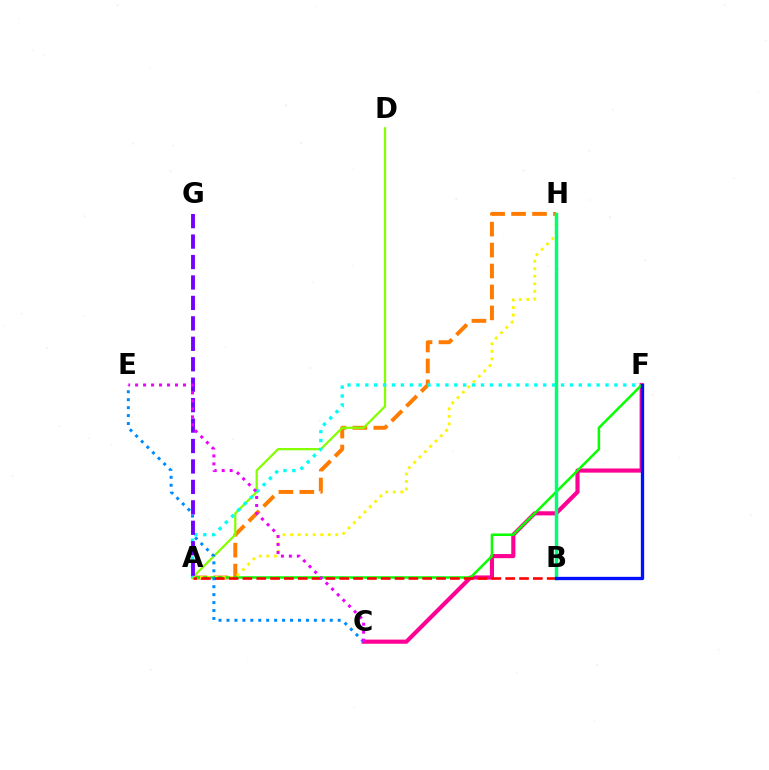{('C', 'F'): [{'color': '#ff0094', 'line_style': 'solid', 'thickness': 2.98}], ('A', 'H'): [{'color': '#ff7c00', 'line_style': 'dashed', 'thickness': 2.84}, {'color': '#fcf500', 'line_style': 'dotted', 'thickness': 2.04}], ('A', 'D'): [{'color': '#84ff00', 'line_style': 'solid', 'thickness': 1.61}], ('A', 'F'): [{'color': '#08ff00', 'line_style': 'solid', 'thickness': 1.81}, {'color': '#00fff6', 'line_style': 'dotted', 'thickness': 2.42}], ('C', 'E'): [{'color': '#008cff', 'line_style': 'dotted', 'thickness': 2.16}, {'color': '#ee00ff', 'line_style': 'dotted', 'thickness': 2.17}], ('A', 'B'): [{'color': '#ff0000', 'line_style': 'dashed', 'thickness': 1.88}], ('A', 'G'): [{'color': '#7200ff', 'line_style': 'dashed', 'thickness': 2.78}], ('B', 'H'): [{'color': '#00ff74', 'line_style': 'solid', 'thickness': 2.48}], ('B', 'F'): [{'color': '#0010ff', 'line_style': 'solid', 'thickness': 2.38}]}